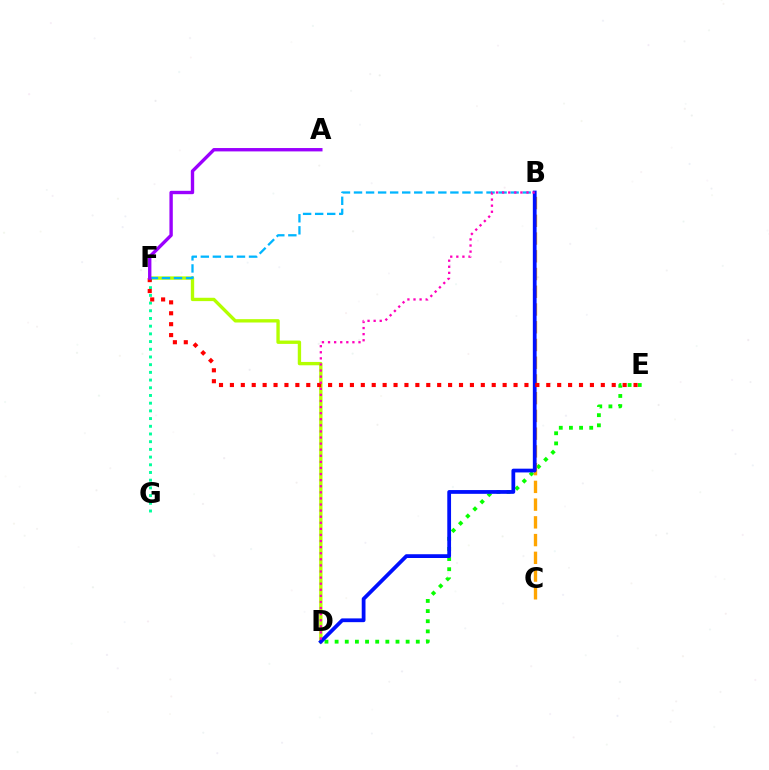{('D', 'F'): [{'color': '#b3ff00', 'line_style': 'solid', 'thickness': 2.41}], ('F', 'G'): [{'color': '#00ff9d', 'line_style': 'dotted', 'thickness': 2.09}], ('D', 'E'): [{'color': '#08ff00', 'line_style': 'dotted', 'thickness': 2.76}], ('B', 'C'): [{'color': '#ffa500', 'line_style': 'dashed', 'thickness': 2.41}], ('B', 'D'): [{'color': '#0010ff', 'line_style': 'solid', 'thickness': 2.71}, {'color': '#ff00bd', 'line_style': 'dotted', 'thickness': 1.65}], ('E', 'F'): [{'color': '#ff0000', 'line_style': 'dotted', 'thickness': 2.96}], ('B', 'F'): [{'color': '#00b5ff', 'line_style': 'dashed', 'thickness': 1.64}], ('A', 'F'): [{'color': '#9b00ff', 'line_style': 'solid', 'thickness': 2.42}]}